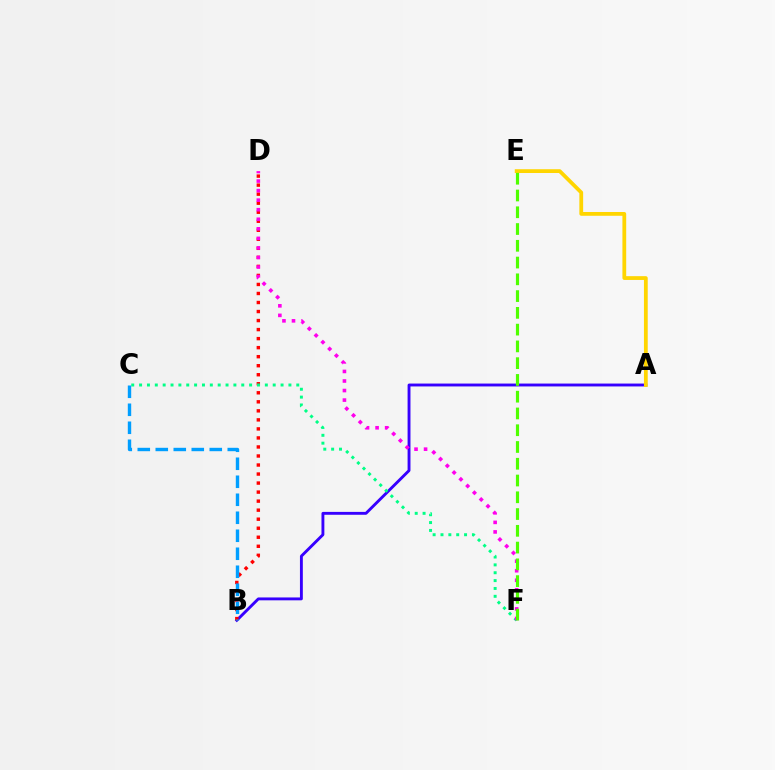{('A', 'B'): [{'color': '#3700ff', 'line_style': 'solid', 'thickness': 2.07}], ('A', 'E'): [{'color': '#ffd500', 'line_style': 'solid', 'thickness': 2.72}], ('B', 'D'): [{'color': '#ff0000', 'line_style': 'dotted', 'thickness': 2.45}], ('C', 'F'): [{'color': '#00ff86', 'line_style': 'dotted', 'thickness': 2.14}], ('D', 'F'): [{'color': '#ff00ed', 'line_style': 'dotted', 'thickness': 2.6}], ('B', 'C'): [{'color': '#009eff', 'line_style': 'dashed', 'thickness': 2.45}], ('E', 'F'): [{'color': '#4fff00', 'line_style': 'dashed', 'thickness': 2.28}]}